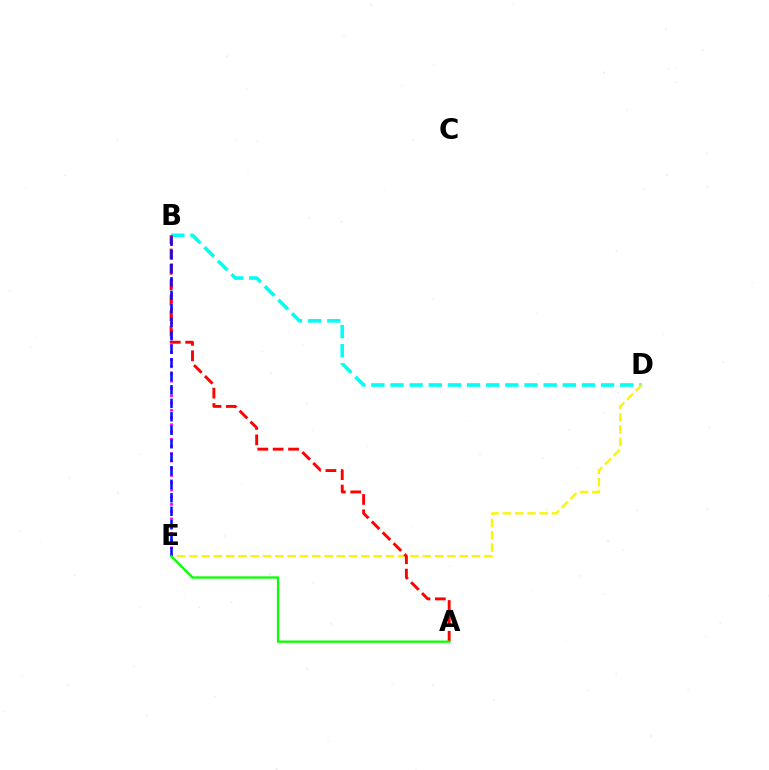{('B', 'D'): [{'color': '#00fff6', 'line_style': 'dashed', 'thickness': 2.6}], ('D', 'E'): [{'color': '#fcf500', 'line_style': 'dashed', 'thickness': 1.67}], ('B', 'E'): [{'color': '#ee00ff', 'line_style': 'dotted', 'thickness': 1.97}, {'color': '#0010ff', 'line_style': 'dashed', 'thickness': 1.83}], ('A', 'B'): [{'color': '#ff0000', 'line_style': 'dashed', 'thickness': 2.09}], ('A', 'E'): [{'color': '#08ff00', 'line_style': 'solid', 'thickness': 1.66}]}